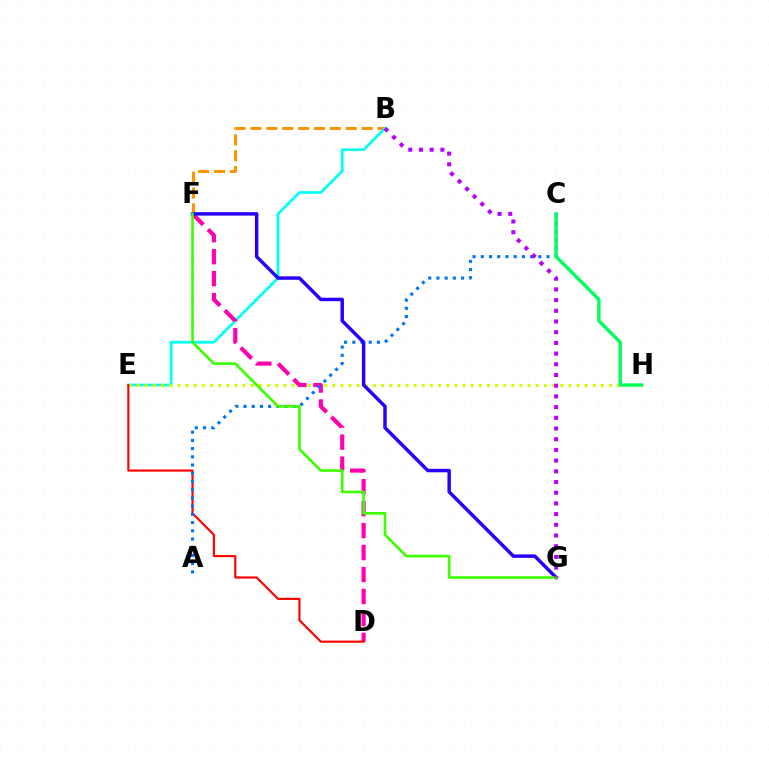{('B', 'F'): [{'color': '#ff9400', 'line_style': 'dashed', 'thickness': 2.16}], ('B', 'E'): [{'color': '#00fff6', 'line_style': 'solid', 'thickness': 1.95}], ('E', 'H'): [{'color': '#d1ff00', 'line_style': 'dotted', 'thickness': 2.21}], ('D', 'F'): [{'color': '#ff00ac', 'line_style': 'dashed', 'thickness': 2.99}], ('D', 'E'): [{'color': '#ff0000', 'line_style': 'solid', 'thickness': 1.54}], ('A', 'C'): [{'color': '#0074ff', 'line_style': 'dotted', 'thickness': 2.23}], ('F', 'G'): [{'color': '#2500ff', 'line_style': 'solid', 'thickness': 2.48}, {'color': '#3dff00', 'line_style': 'solid', 'thickness': 1.89}], ('C', 'H'): [{'color': '#00ff5c', 'line_style': 'solid', 'thickness': 2.44}], ('B', 'G'): [{'color': '#b900ff', 'line_style': 'dotted', 'thickness': 2.91}]}